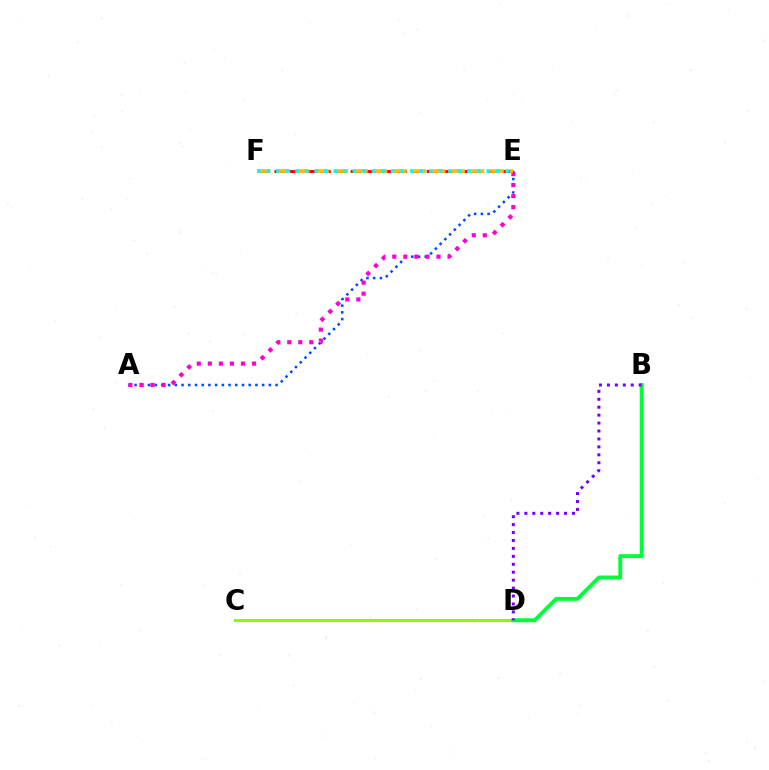{('A', 'E'): [{'color': '#004bff', 'line_style': 'dotted', 'thickness': 1.82}, {'color': '#ff00cf', 'line_style': 'dotted', 'thickness': 3.0}], ('E', 'F'): [{'color': '#ff0000', 'line_style': 'dashed', 'thickness': 2.07}, {'color': '#ffbd00', 'line_style': 'dashed', 'thickness': 2.64}, {'color': '#00fff6', 'line_style': 'dotted', 'thickness': 2.6}], ('C', 'D'): [{'color': '#84ff00', 'line_style': 'solid', 'thickness': 2.19}], ('B', 'D'): [{'color': '#00ff39', 'line_style': 'solid', 'thickness': 2.8}, {'color': '#7200ff', 'line_style': 'dotted', 'thickness': 2.16}]}